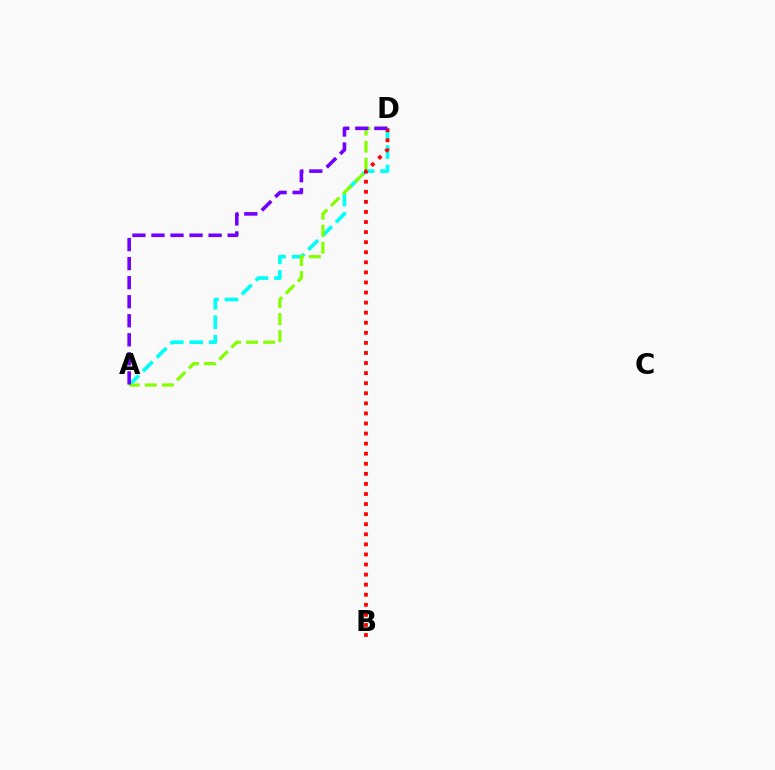{('A', 'D'): [{'color': '#00fff6', 'line_style': 'dashed', 'thickness': 2.65}, {'color': '#84ff00', 'line_style': 'dashed', 'thickness': 2.31}, {'color': '#7200ff', 'line_style': 'dashed', 'thickness': 2.59}], ('B', 'D'): [{'color': '#ff0000', 'line_style': 'dotted', 'thickness': 2.74}]}